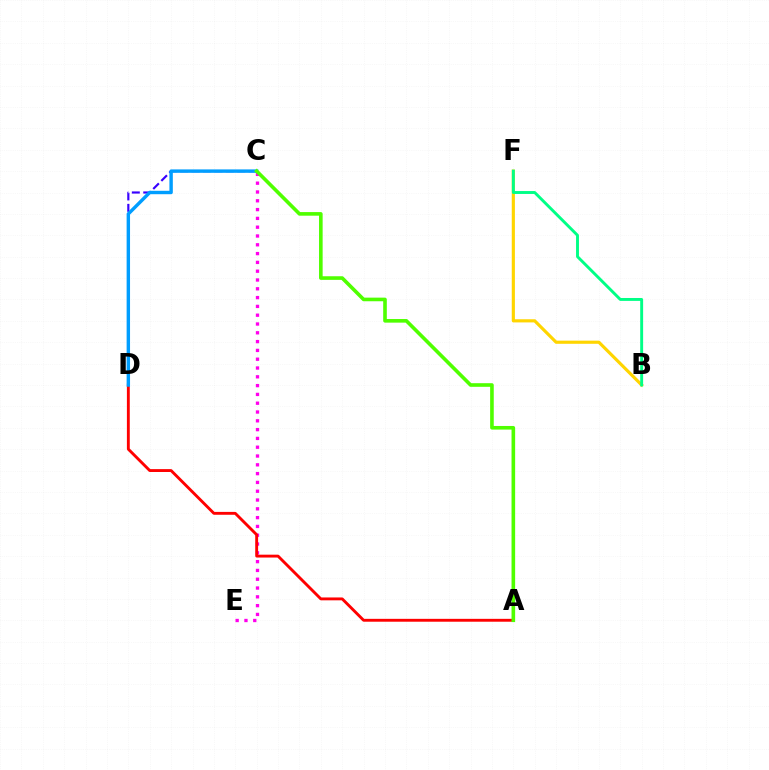{('C', 'E'): [{'color': '#ff00ed', 'line_style': 'dotted', 'thickness': 2.39}], ('A', 'D'): [{'color': '#ff0000', 'line_style': 'solid', 'thickness': 2.07}], ('C', 'D'): [{'color': '#3700ff', 'line_style': 'dashed', 'thickness': 1.55}, {'color': '#009eff', 'line_style': 'solid', 'thickness': 2.46}], ('B', 'F'): [{'color': '#ffd500', 'line_style': 'solid', 'thickness': 2.27}, {'color': '#00ff86', 'line_style': 'solid', 'thickness': 2.09}], ('A', 'C'): [{'color': '#4fff00', 'line_style': 'solid', 'thickness': 2.6}]}